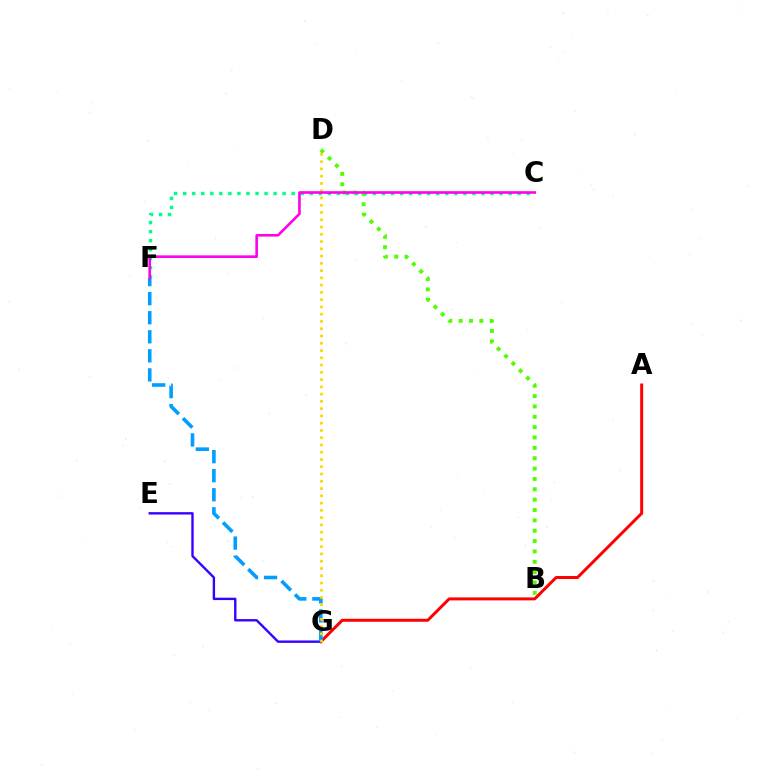{('B', 'D'): [{'color': '#4fff00', 'line_style': 'dotted', 'thickness': 2.81}], ('A', 'G'): [{'color': '#ff0000', 'line_style': 'solid', 'thickness': 2.14}], ('E', 'G'): [{'color': '#3700ff', 'line_style': 'solid', 'thickness': 1.72}], ('C', 'F'): [{'color': '#00ff86', 'line_style': 'dotted', 'thickness': 2.46}, {'color': '#ff00ed', 'line_style': 'solid', 'thickness': 1.88}], ('F', 'G'): [{'color': '#009eff', 'line_style': 'dashed', 'thickness': 2.59}], ('D', 'G'): [{'color': '#ffd500', 'line_style': 'dotted', 'thickness': 1.97}]}